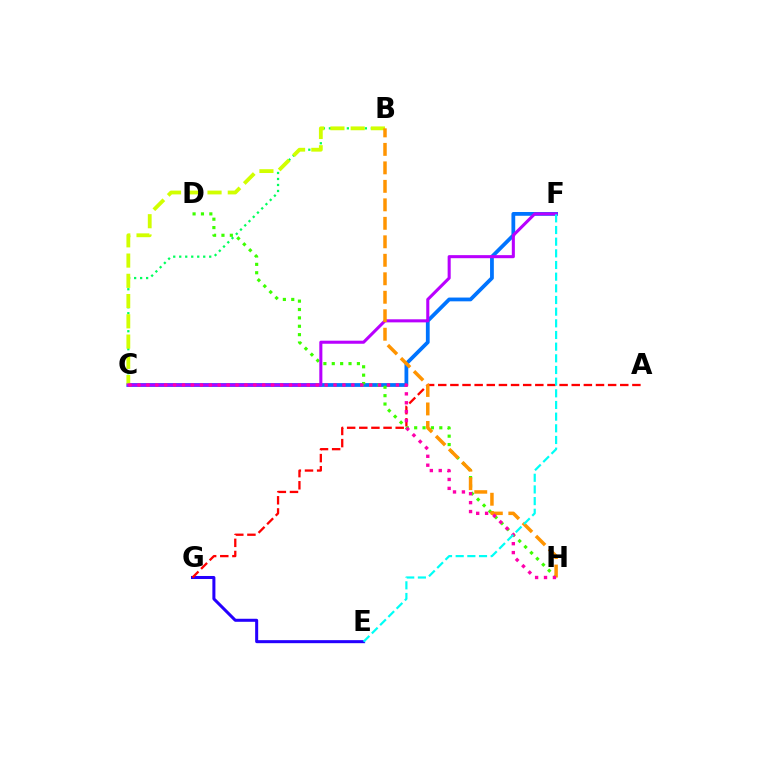{('B', 'C'): [{'color': '#00ff5c', 'line_style': 'dotted', 'thickness': 1.63}, {'color': '#d1ff00', 'line_style': 'dashed', 'thickness': 2.75}], ('E', 'G'): [{'color': '#2500ff', 'line_style': 'solid', 'thickness': 2.18}], ('C', 'F'): [{'color': '#0074ff', 'line_style': 'solid', 'thickness': 2.72}, {'color': '#b900ff', 'line_style': 'solid', 'thickness': 2.21}], ('A', 'G'): [{'color': '#ff0000', 'line_style': 'dashed', 'thickness': 1.65}], ('D', 'H'): [{'color': '#3dff00', 'line_style': 'dotted', 'thickness': 2.28}], ('B', 'H'): [{'color': '#ff9400', 'line_style': 'dashed', 'thickness': 2.51}], ('C', 'H'): [{'color': '#ff00ac', 'line_style': 'dotted', 'thickness': 2.42}], ('E', 'F'): [{'color': '#00fff6', 'line_style': 'dashed', 'thickness': 1.58}]}